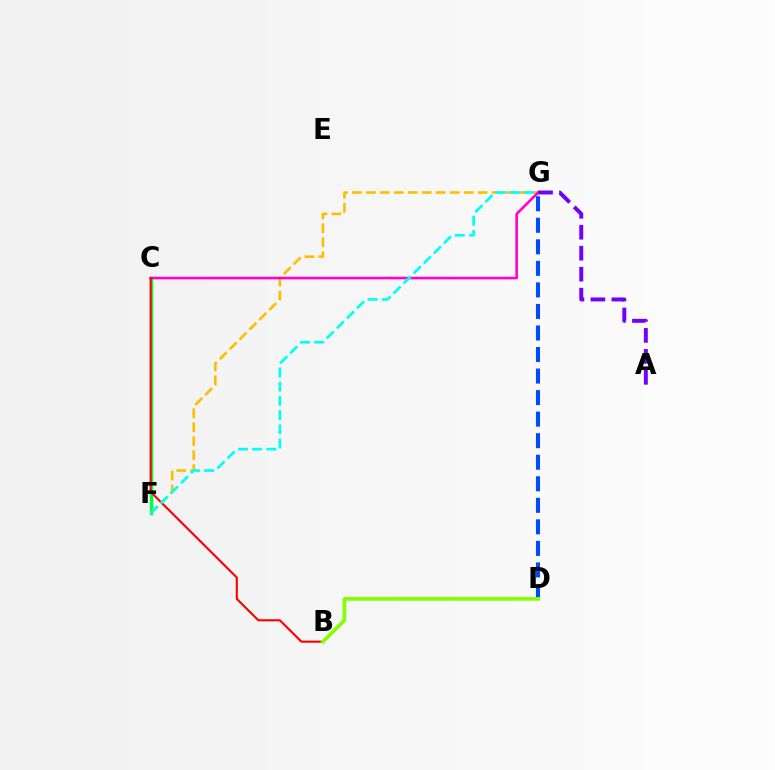{('D', 'G'): [{'color': '#004bff', 'line_style': 'dashed', 'thickness': 2.93}], ('C', 'F'): [{'color': '#00ff39', 'line_style': 'solid', 'thickness': 2.46}], ('F', 'G'): [{'color': '#ffbd00', 'line_style': 'dashed', 'thickness': 1.9}, {'color': '#00fff6', 'line_style': 'dashed', 'thickness': 1.93}], ('C', 'G'): [{'color': '#ff00cf', 'line_style': 'solid', 'thickness': 1.87}], ('B', 'C'): [{'color': '#ff0000', 'line_style': 'solid', 'thickness': 1.52}], ('A', 'G'): [{'color': '#7200ff', 'line_style': 'dashed', 'thickness': 2.85}], ('B', 'D'): [{'color': '#84ff00', 'line_style': 'solid', 'thickness': 2.65}]}